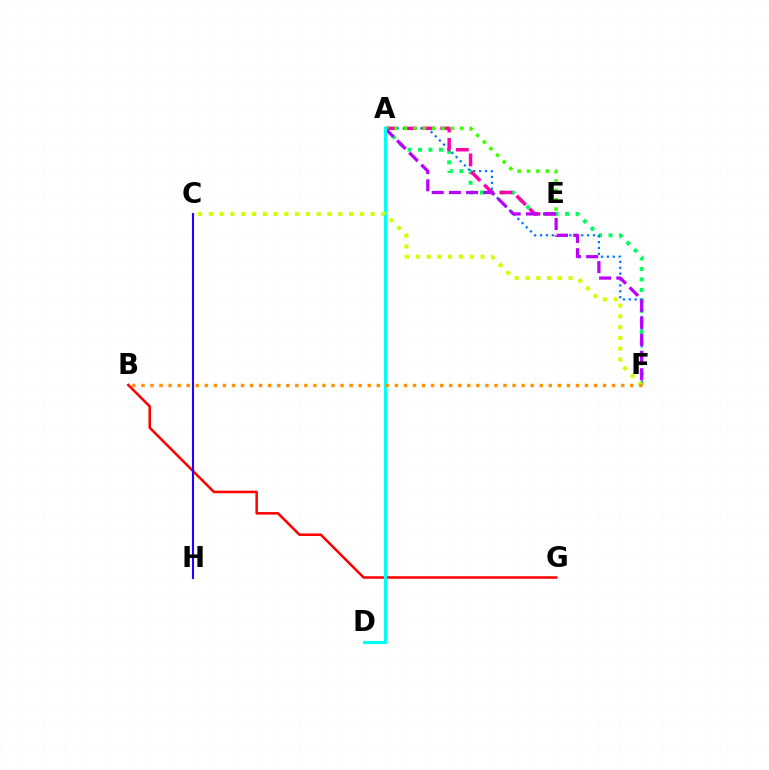{('B', 'G'): [{'color': '#ff0000', 'line_style': 'solid', 'thickness': 1.83}], ('A', 'F'): [{'color': '#00ff5c', 'line_style': 'dotted', 'thickness': 2.84}, {'color': '#0074ff', 'line_style': 'dotted', 'thickness': 1.6}, {'color': '#b900ff', 'line_style': 'dashed', 'thickness': 2.33}], ('C', 'H'): [{'color': '#2500ff', 'line_style': 'solid', 'thickness': 1.51}], ('A', 'E'): [{'color': '#ff00ac', 'line_style': 'dashed', 'thickness': 2.51}, {'color': '#3dff00', 'line_style': 'dotted', 'thickness': 2.55}], ('A', 'D'): [{'color': '#00fff6', 'line_style': 'solid', 'thickness': 2.25}], ('C', 'F'): [{'color': '#d1ff00', 'line_style': 'dotted', 'thickness': 2.93}], ('B', 'F'): [{'color': '#ff9400', 'line_style': 'dotted', 'thickness': 2.46}]}